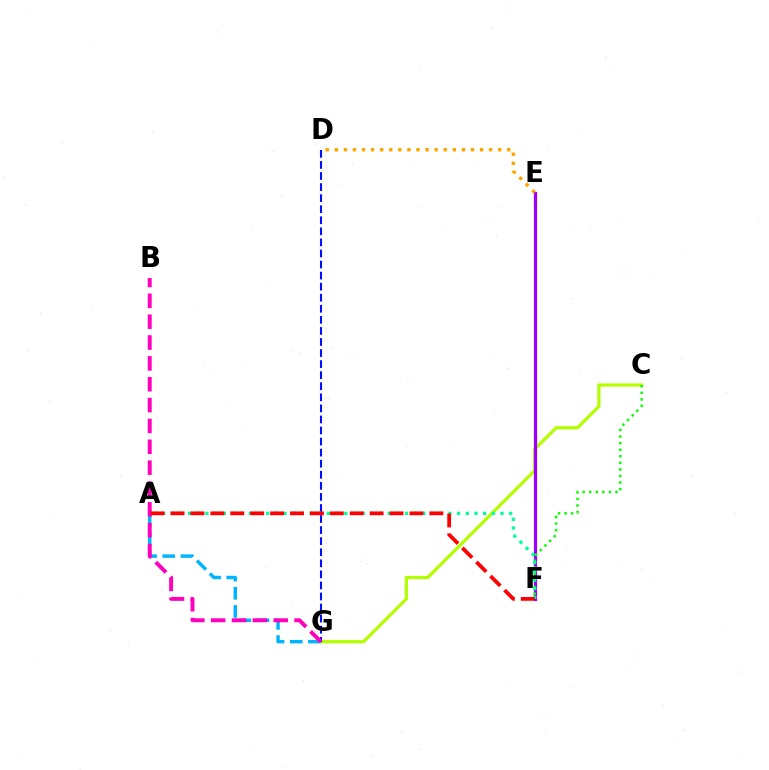{('C', 'G'): [{'color': '#b3ff00', 'line_style': 'solid', 'thickness': 2.32}], ('E', 'F'): [{'color': '#9b00ff', 'line_style': 'solid', 'thickness': 2.32}], ('D', 'E'): [{'color': '#ffa500', 'line_style': 'dotted', 'thickness': 2.47}], ('A', 'G'): [{'color': '#00b5ff', 'line_style': 'dashed', 'thickness': 2.48}], ('D', 'G'): [{'color': '#0010ff', 'line_style': 'dashed', 'thickness': 1.5}], ('B', 'G'): [{'color': '#ff00bd', 'line_style': 'dashed', 'thickness': 2.83}], ('C', 'F'): [{'color': '#08ff00', 'line_style': 'dotted', 'thickness': 1.79}], ('A', 'F'): [{'color': '#00ff9d', 'line_style': 'dotted', 'thickness': 2.36}, {'color': '#ff0000', 'line_style': 'dashed', 'thickness': 2.7}]}